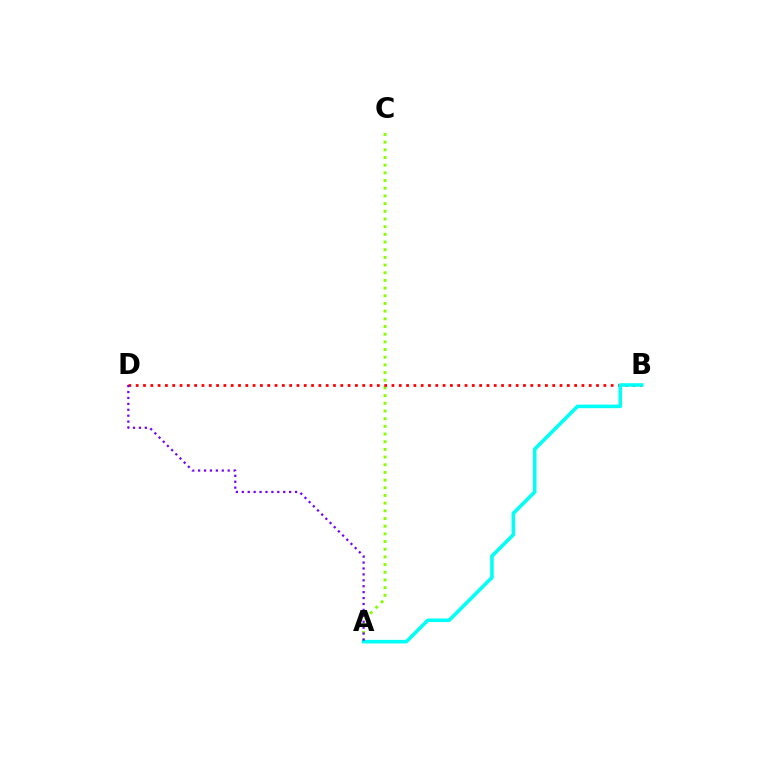{('A', 'C'): [{'color': '#84ff00', 'line_style': 'dotted', 'thickness': 2.09}], ('B', 'D'): [{'color': '#ff0000', 'line_style': 'dotted', 'thickness': 1.99}], ('A', 'B'): [{'color': '#00fff6', 'line_style': 'solid', 'thickness': 2.57}], ('A', 'D'): [{'color': '#7200ff', 'line_style': 'dotted', 'thickness': 1.61}]}